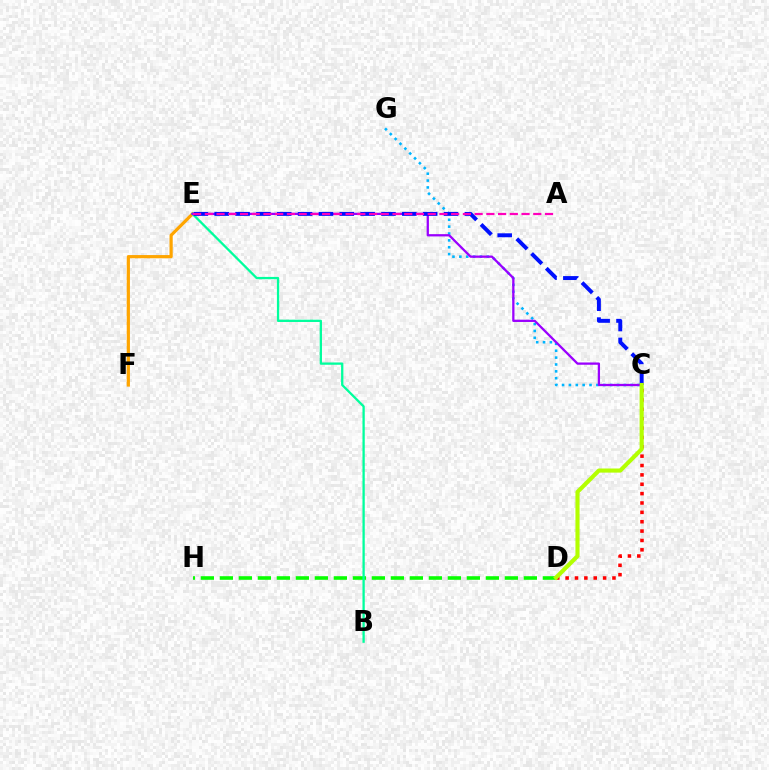{('D', 'H'): [{'color': '#08ff00', 'line_style': 'dashed', 'thickness': 2.58}], ('C', 'G'): [{'color': '#00b5ff', 'line_style': 'dotted', 'thickness': 1.87}], ('E', 'F'): [{'color': '#ffa500', 'line_style': 'solid', 'thickness': 2.31}], ('B', 'E'): [{'color': '#00ff9d', 'line_style': 'solid', 'thickness': 1.65}], ('C', 'E'): [{'color': '#9b00ff', 'line_style': 'solid', 'thickness': 1.64}, {'color': '#0010ff', 'line_style': 'dashed', 'thickness': 2.83}], ('A', 'E'): [{'color': '#ff00bd', 'line_style': 'dashed', 'thickness': 1.59}], ('C', 'D'): [{'color': '#ff0000', 'line_style': 'dotted', 'thickness': 2.55}, {'color': '#b3ff00', 'line_style': 'solid', 'thickness': 2.97}]}